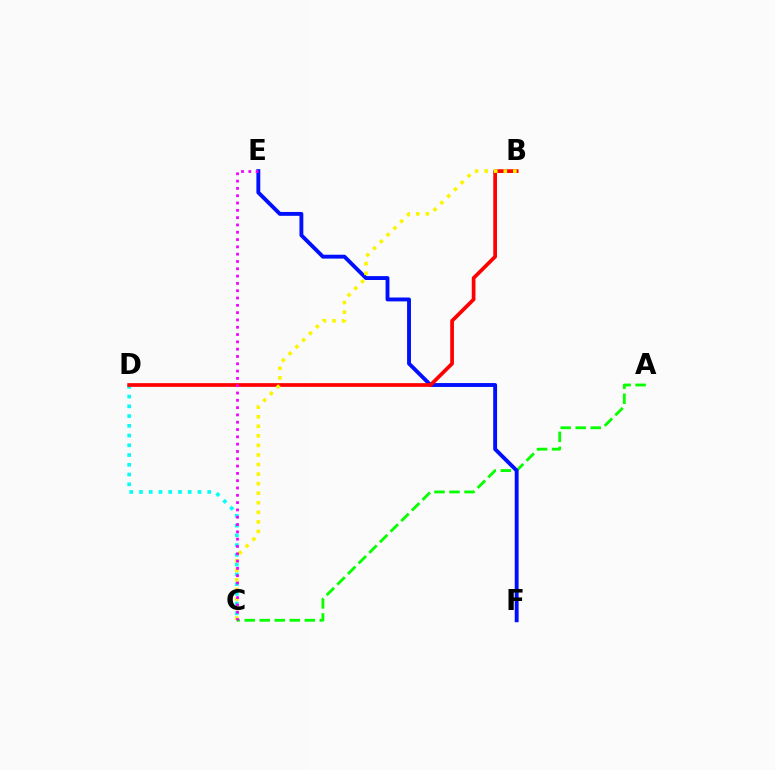{('A', 'C'): [{'color': '#08ff00', 'line_style': 'dashed', 'thickness': 2.04}], ('C', 'D'): [{'color': '#00fff6', 'line_style': 'dotted', 'thickness': 2.65}], ('E', 'F'): [{'color': '#0010ff', 'line_style': 'solid', 'thickness': 2.79}], ('B', 'D'): [{'color': '#ff0000', 'line_style': 'solid', 'thickness': 2.67}], ('B', 'C'): [{'color': '#fcf500', 'line_style': 'dotted', 'thickness': 2.6}], ('C', 'E'): [{'color': '#ee00ff', 'line_style': 'dotted', 'thickness': 1.99}]}